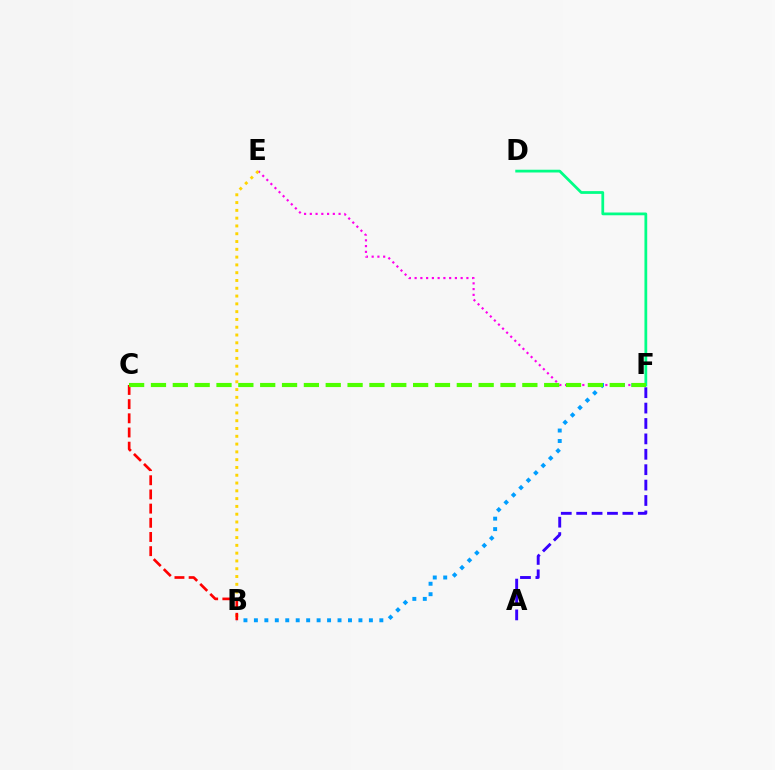{('B', 'F'): [{'color': '#009eff', 'line_style': 'dotted', 'thickness': 2.84}], ('E', 'F'): [{'color': '#ff00ed', 'line_style': 'dotted', 'thickness': 1.56}], ('D', 'F'): [{'color': '#00ff86', 'line_style': 'solid', 'thickness': 1.99}], ('B', 'E'): [{'color': '#ffd500', 'line_style': 'dotted', 'thickness': 2.12}], ('B', 'C'): [{'color': '#ff0000', 'line_style': 'dashed', 'thickness': 1.93}], ('C', 'F'): [{'color': '#4fff00', 'line_style': 'dashed', 'thickness': 2.97}], ('A', 'F'): [{'color': '#3700ff', 'line_style': 'dashed', 'thickness': 2.09}]}